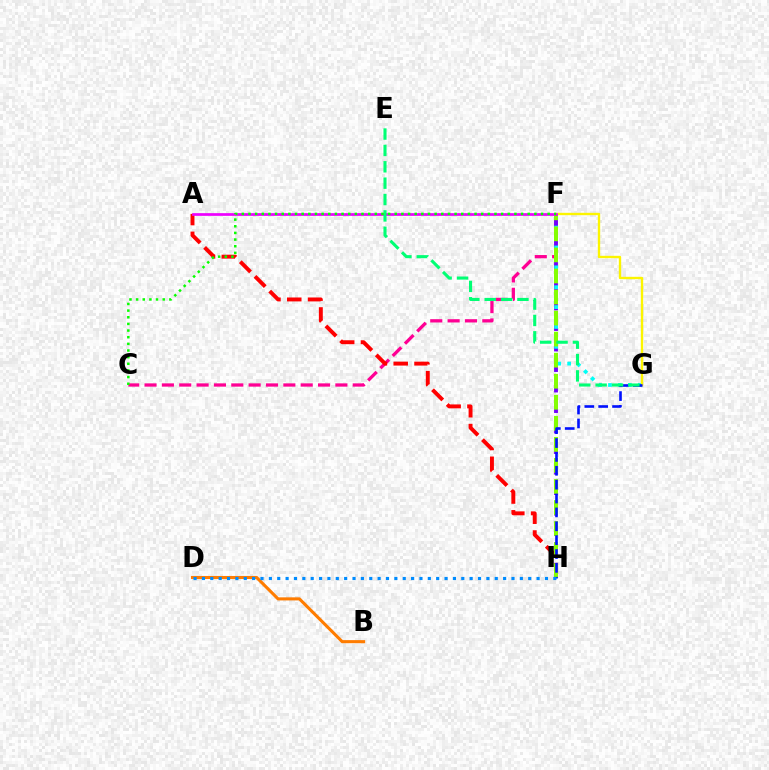{('C', 'F'): [{'color': '#ff0094', 'line_style': 'dashed', 'thickness': 2.36}, {'color': '#08ff00', 'line_style': 'dotted', 'thickness': 1.81}], ('F', 'H'): [{'color': '#7200ff', 'line_style': 'dashed', 'thickness': 2.79}, {'color': '#84ff00', 'line_style': 'dashed', 'thickness': 2.86}], ('F', 'G'): [{'color': '#00fff6', 'line_style': 'dotted', 'thickness': 2.7}, {'color': '#fcf500', 'line_style': 'solid', 'thickness': 1.7}], ('A', 'H'): [{'color': '#ff0000', 'line_style': 'dashed', 'thickness': 2.82}], ('G', 'H'): [{'color': '#0010ff', 'line_style': 'dashed', 'thickness': 1.88}], ('A', 'F'): [{'color': '#ee00ff', 'line_style': 'solid', 'thickness': 1.95}], ('E', 'G'): [{'color': '#00ff74', 'line_style': 'dashed', 'thickness': 2.22}], ('B', 'D'): [{'color': '#ff7c00', 'line_style': 'solid', 'thickness': 2.22}], ('D', 'H'): [{'color': '#008cff', 'line_style': 'dotted', 'thickness': 2.27}]}